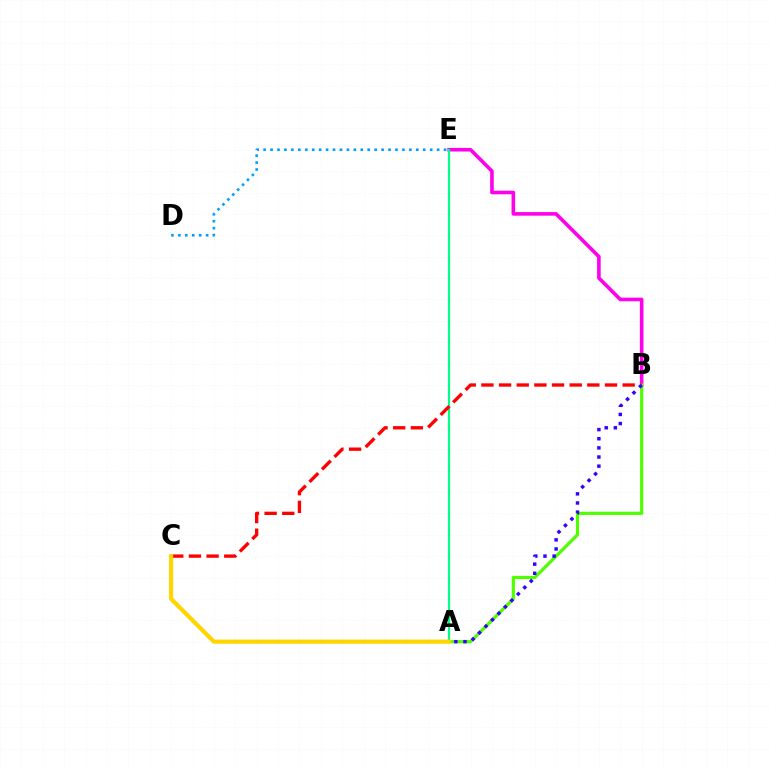{('B', 'E'): [{'color': '#ff00ed', 'line_style': 'solid', 'thickness': 2.59}], ('A', 'B'): [{'color': '#4fff00', 'line_style': 'solid', 'thickness': 2.29}, {'color': '#3700ff', 'line_style': 'dotted', 'thickness': 2.48}], ('A', 'E'): [{'color': '#00ff86', 'line_style': 'solid', 'thickness': 1.57}], ('B', 'C'): [{'color': '#ff0000', 'line_style': 'dashed', 'thickness': 2.4}], ('D', 'E'): [{'color': '#009eff', 'line_style': 'dotted', 'thickness': 1.89}], ('A', 'C'): [{'color': '#ffd500', 'line_style': 'solid', 'thickness': 2.98}]}